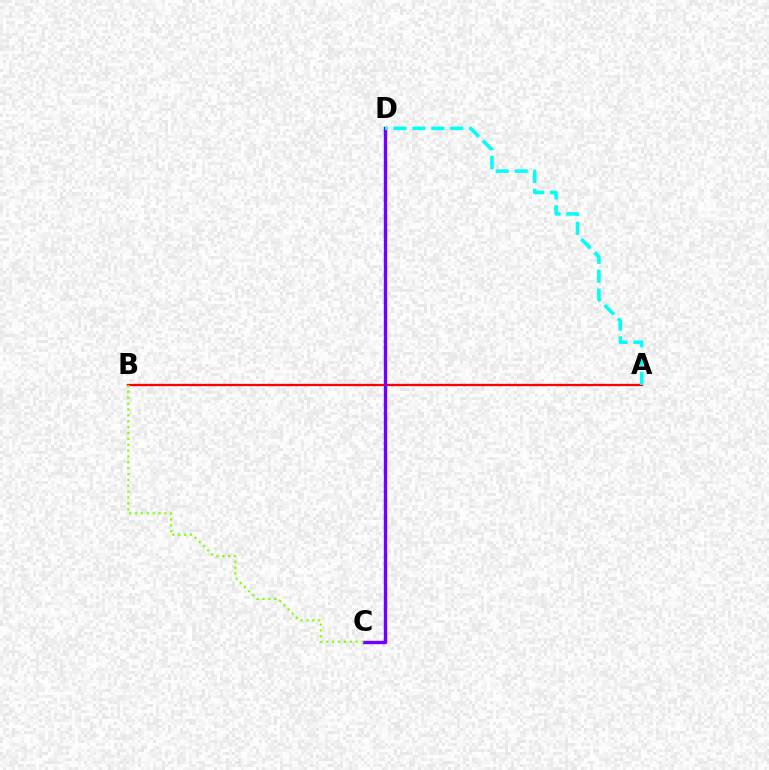{('A', 'B'): [{'color': '#ff0000', 'line_style': 'solid', 'thickness': 1.63}], ('C', 'D'): [{'color': '#7200ff', 'line_style': 'solid', 'thickness': 2.44}], ('A', 'D'): [{'color': '#00fff6', 'line_style': 'dashed', 'thickness': 2.57}], ('B', 'C'): [{'color': '#84ff00', 'line_style': 'dotted', 'thickness': 1.6}]}